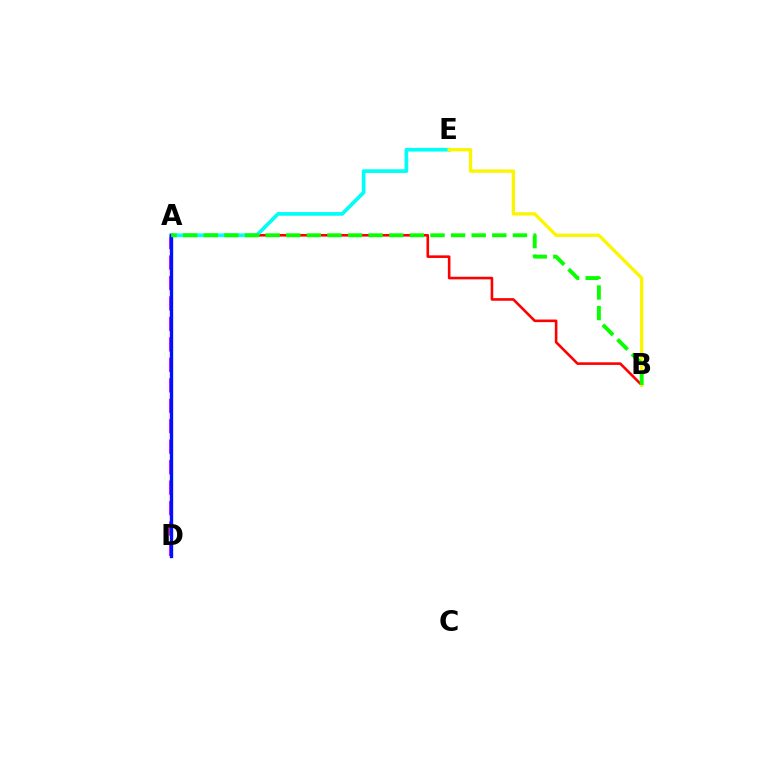{('A', 'D'): [{'color': '#ee00ff', 'line_style': 'dashed', 'thickness': 2.78}, {'color': '#0010ff', 'line_style': 'solid', 'thickness': 2.41}], ('A', 'B'): [{'color': '#ff0000', 'line_style': 'solid', 'thickness': 1.88}, {'color': '#08ff00', 'line_style': 'dashed', 'thickness': 2.8}], ('A', 'E'): [{'color': '#00fff6', 'line_style': 'solid', 'thickness': 2.66}], ('B', 'E'): [{'color': '#fcf500', 'line_style': 'solid', 'thickness': 2.39}]}